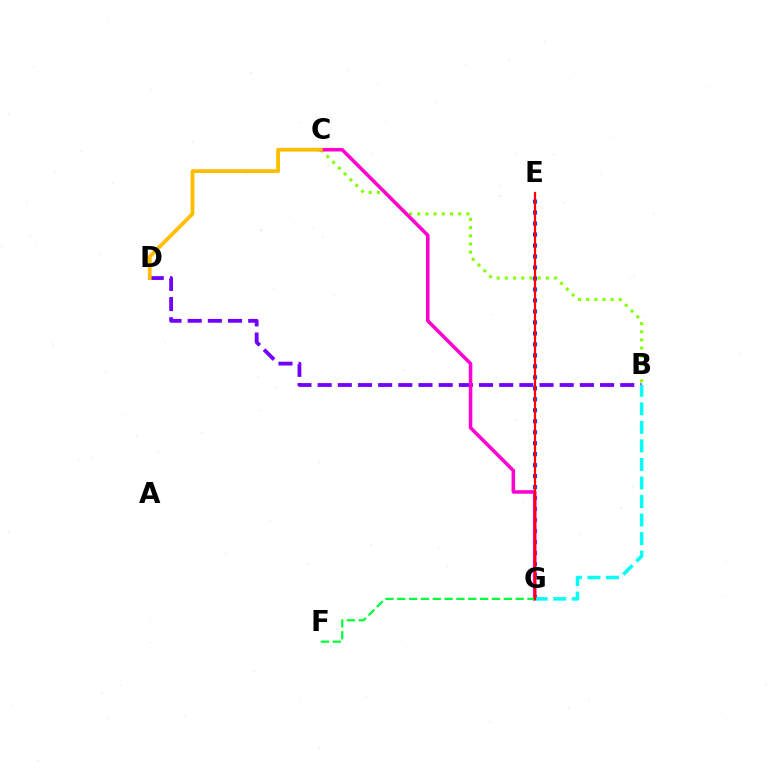{('B', 'D'): [{'color': '#7200ff', 'line_style': 'dashed', 'thickness': 2.74}], ('E', 'G'): [{'color': '#004bff', 'line_style': 'dotted', 'thickness': 2.98}, {'color': '#ff0000', 'line_style': 'solid', 'thickness': 1.62}], ('B', 'C'): [{'color': '#84ff00', 'line_style': 'dotted', 'thickness': 2.23}], ('C', 'G'): [{'color': '#ff00cf', 'line_style': 'solid', 'thickness': 2.54}], ('B', 'G'): [{'color': '#00fff6', 'line_style': 'dashed', 'thickness': 2.52}], ('C', 'D'): [{'color': '#ffbd00', 'line_style': 'solid', 'thickness': 2.73}], ('F', 'G'): [{'color': '#00ff39', 'line_style': 'dashed', 'thickness': 1.61}]}